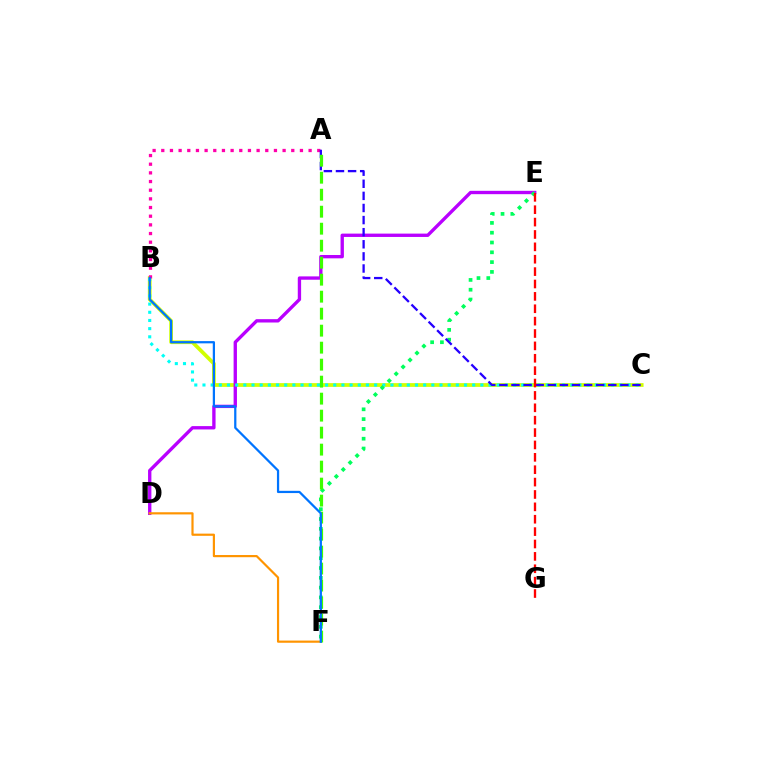{('B', 'C'): [{'color': '#d1ff00', 'line_style': 'solid', 'thickness': 2.71}, {'color': '#00fff6', 'line_style': 'dotted', 'thickness': 2.22}], ('D', 'E'): [{'color': '#b900ff', 'line_style': 'solid', 'thickness': 2.41}], ('A', 'B'): [{'color': '#ff00ac', 'line_style': 'dotted', 'thickness': 2.35}], ('D', 'F'): [{'color': '#ff9400', 'line_style': 'solid', 'thickness': 1.57}], ('E', 'F'): [{'color': '#00ff5c', 'line_style': 'dotted', 'thickness': 2.66}], ('A', 'C'): [{'color': '#2500ff', 'line_style': 'dashed', 'thickness': 1.64}], ('A', 'F'): [{'color': '#3dff00', 'line_style': 'dashed', 'thickness': 2.31}], ('E', 'G'): [{'color': '#ff0000', 'line_style': 'dashed', 'thickness': 1.68}], ('B', 'F'): [{'color': '#0074ff', 'line_style': 'solid', 'thickness': 1.61}]}